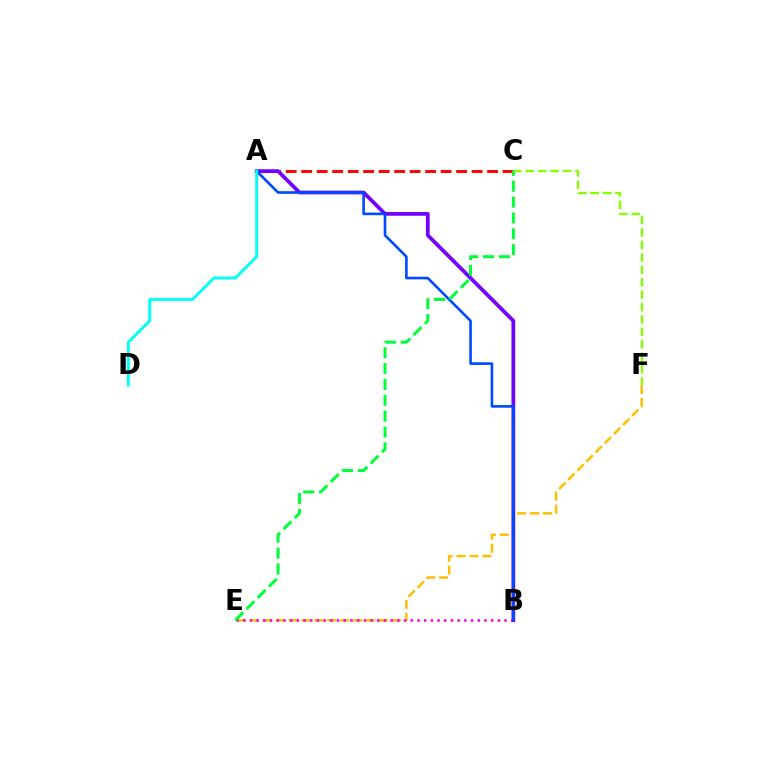{('E', 'F'): [{'color': '#ffbd00', 'line_style': 'dashed', 'thickness': 1.75}], ('A', 'C'): [{'color': '#ff0000', 'line_style': 'dashed', 'thickness': 2.1}], ('A', 'B'): [{'color': '#7200ff', 'line_style': 'solid', 'thickness': 2.69}, {'color': '#004bff', 'line_style': 'solid', 'thickness': 1.91}], ('B', 'E'): [{'color': '#ff00cf', 'line_style': 'dotted', 'thickness': 1.82}], ('A', 'D'): [{'color': '#00fff6', 'line_style': 'solid', 'thickness': 2.1}], ('C', 'F'): [{'color': '#84ff00', 'line_style': 'dashed', 'thickness': 1.69}], ('C', 'E'): [{'color': '#00ff39', 'line_style': 'dashed', 'thickness': 2.16}]}